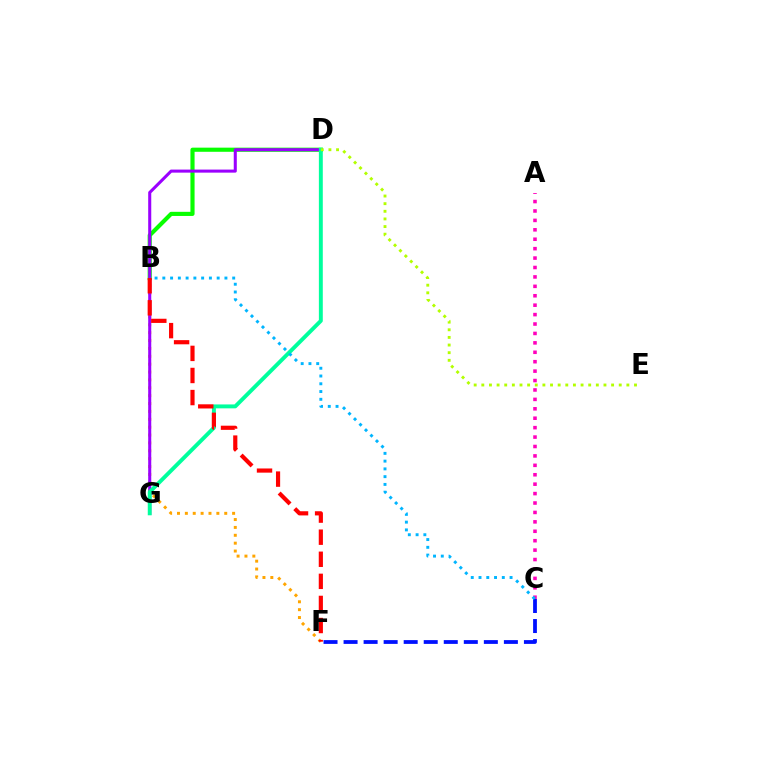{('B', 'D'): [{'color': '#08ff00', 'line_style': 'solid', 'thickness': 2.98}], ('B', 'F'): [{'color': '#ffa500', 'line_style': 'dotted', 'thickness': 2.14}, {'color': '#ff0000', 'line_style': 'dashed', 'thickness': 3.0}], ('D', 'G'): [{'color': '#9b00ff', 'line_style': 'solid', 'thickness': 2.2}, {'color': '#00ff9d', 'line_style': 'solid', 'thickness': 2.82}], ('C', 'F'): [{'color': '#0010ff', 'line_style': 'dashed', 'thickness': 2.72}], ('D', 'E'): [{'color': '#b3ff00', 'line_style': 'dotted', 'thickness': 2.07}], ('A', 'C'): [{'color': '#ff00bd', 'line_style': 'dotted', 'thickness': 2.56}], ('B', 'C'): [{'color': '#00b5ff', 'line_style': 'dotted', 'thickness': 2.11}]}